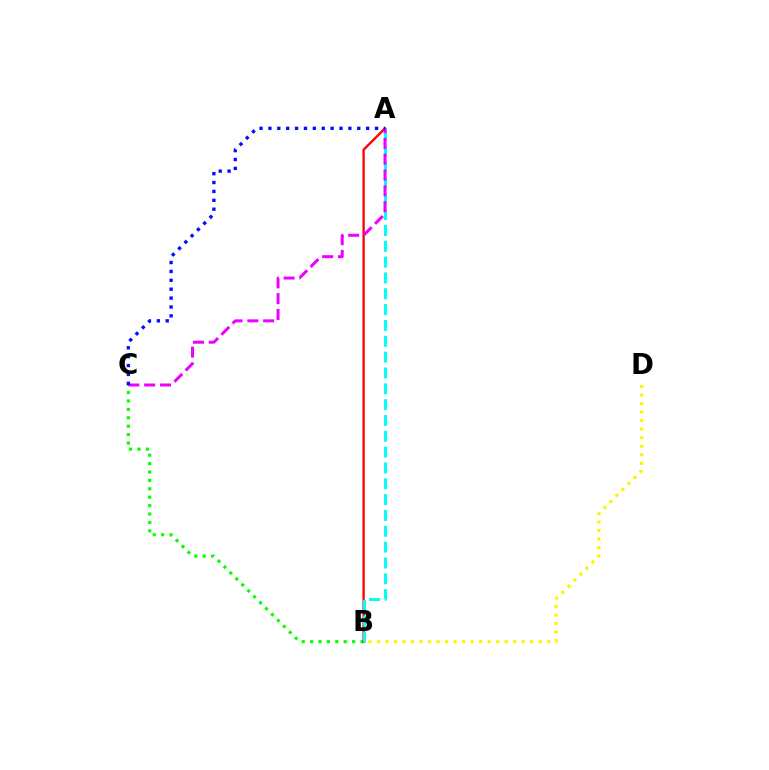{('B', 'C'): [{'color': '#08ff00', 'line_style': 'dotted', 'thickness': 2.28}], ('B', 'D'): [{'color': '#fcf500', 'line_style': 'dotted', 'thickness': 2.31}], ('A', 'B'): [{'color': '#ff0000', 'line_style': 'solid', 'thickness': 1.68}, {'color': '#00fff6', 'line_style': 'dashed', 'thickness': 2.15}], ('A', 'C'): [{'color': '#ee00ff', 'line_style': 'dashed', 'thickness': 2.15}, {'color': '#0010ff', 'line_style': 'dotted', 'thickness': 2.41}]}